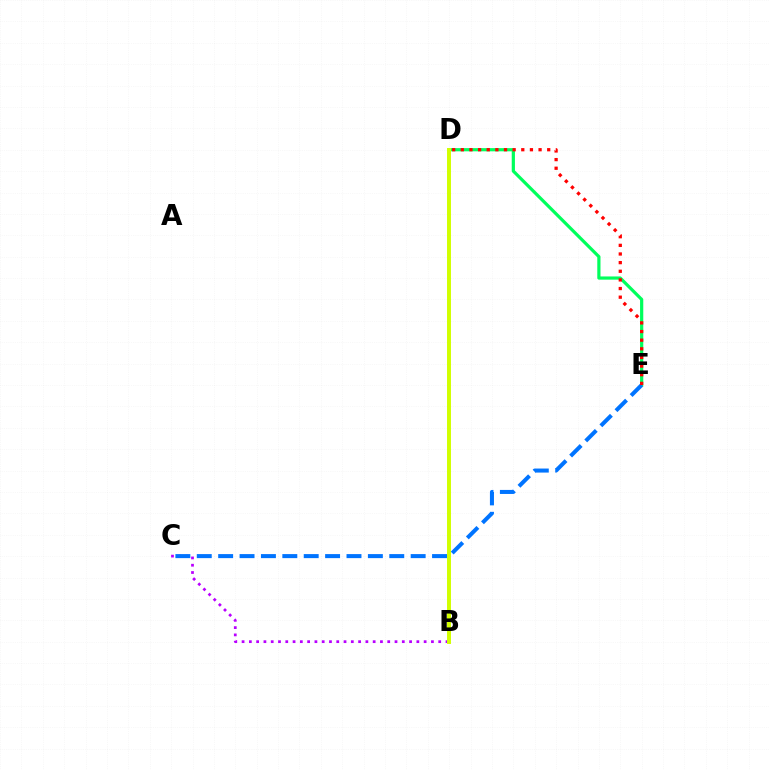{('B', 'C'): [{'color': '#b900ff', 'line_style': 'dotted', 'thickness': 1.98}], ('D', 'E'): [{'color': '#00ff5c', 'line_style': 'solid', 'thickness': 2.31}, {'color': '#ff0000', 'line_style': 'dotted', 'thickness': 2.35}], ('B', 'D'): [{'color': '#d1ff00', 'line_style': 'solid', 'thickness': 2.85}], ('C', 'E'): [{'color': '#0074ff', 'line_style': 'dashed', 'thickness': 2.91}]}